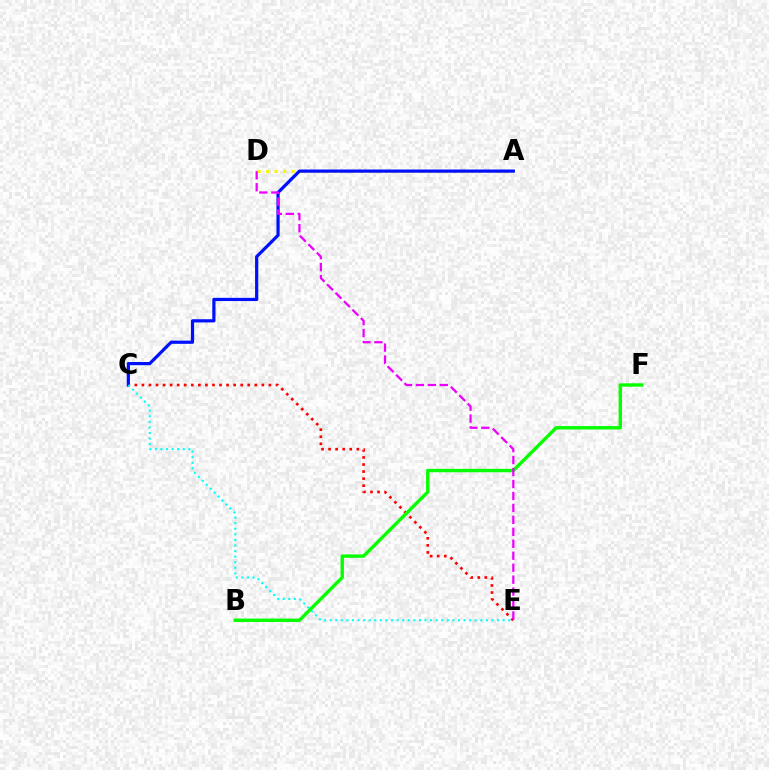{('C', 'E'): [{'color': '#ff0000', 'line_style': 'dotted', 'thickness': 1.92}, {'color': '#00fff6', 'line_style': 'dotted', 'thickness': 1.52}], ('A', 'D'): [{'color': '#fcf500', 'line_style': 'dotted', 'thickness': 2.31}], ('A', 'C'): [{'color': '#0010ff', 'line_style': 'solid', 'thickness': 2.31}], ('B', 'F'): [{'color': '#08ff00', 'line_style': 'solid', 'thickness': 2.45}], ('D', 'E'): [{'color': '#ee00ff', 'line_style': 'dashed', 'thickness': 1.62}]}